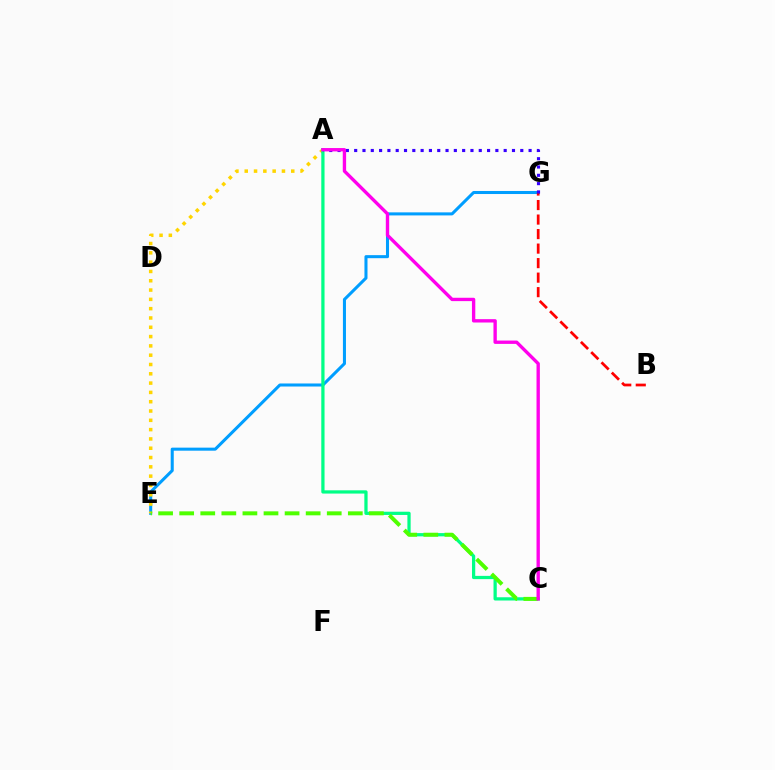{('E', 'G'): [{'color': '#009eff', 'line_style': 'solid', 'thickness': 2.19}], ('A', 'E'): [{'color': '#ffd500', 'line_style': 'dotted', 'thickness': 2.53}], ('B', 'G'): [{'color': '#ff0000', 'line_style': 'dashed', 'thickness': 1.97}], ('A', 'C'): [{'color': '#00ff86', 'line_style': 'solid', 'thickness': 2.34}, {'color': '#ff00ed', 'line_style': 'solid', 'thickness': 2.41}], ('A', 'G'): [{'color': '#3700ff', 'line_style': 'dotted', 'thickness': 2.26}], ('C', 'E'): [{'color': '#4fff00', 'line_style': 'dashed', 'thickness': 2.86}]}